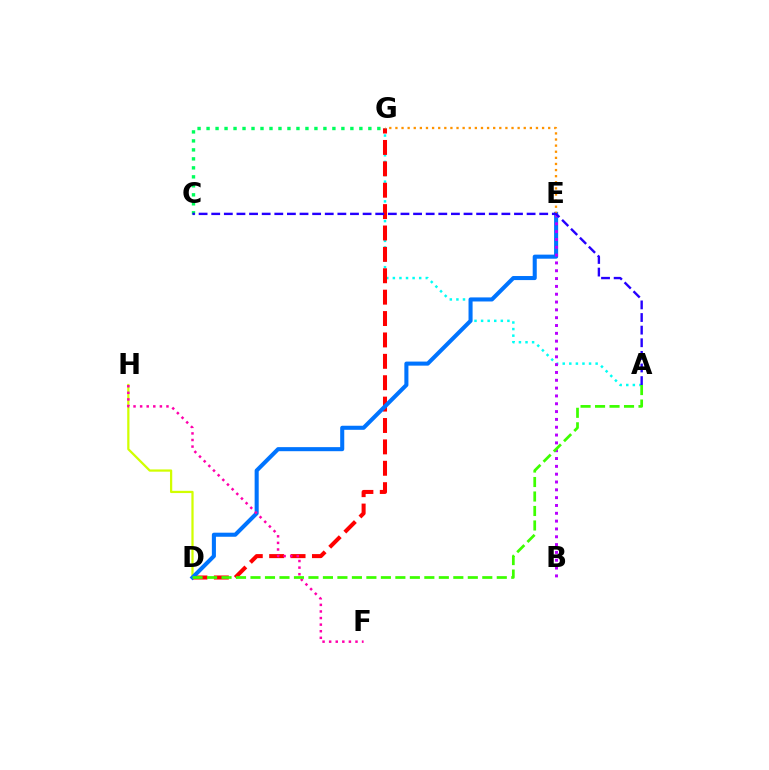{('A', 'G'): [{'color': '#00fff6', 'line_style': 'dotted', 'thickness': 1.79}], ('D', 'G'): [{'color': '#ff0000', 'line_style': 'dashed', 'thickness': 2.91}], ('D', 'H'): [{'color': '#d1ff00', 'line_style': 'solid', 'thickness': 1.62}], ('D', 'E'): [{'color': '#0074ff', 'line_style': 'solid', 'thickness': 2.93}], ('B', 'E'): [{'color': '#b900ff', 'line_style': 'dotted', 'thickness': 2.13}], ('E', 'G'): [{'color': '#ff9400', 'line_style': 'dotted', 'thickness': 1.66}], ('C', 'G'): [{'color': '#00ff5c', 'line_style': 'dotted', 'thickness': 2.44}], ('A', 'C'): [{'color': '#2500ff', 'line_style': 'dashed', 'thickness': 1.71}], ('F', 'H'): [{'color': '#ff00ac', 'line_style': 'dotted', 'thickness': 1.79}], ('A', 'D'): [{'color': '#3dff00', 'line_style': 'dashed', 'thickness': 1.97}]}